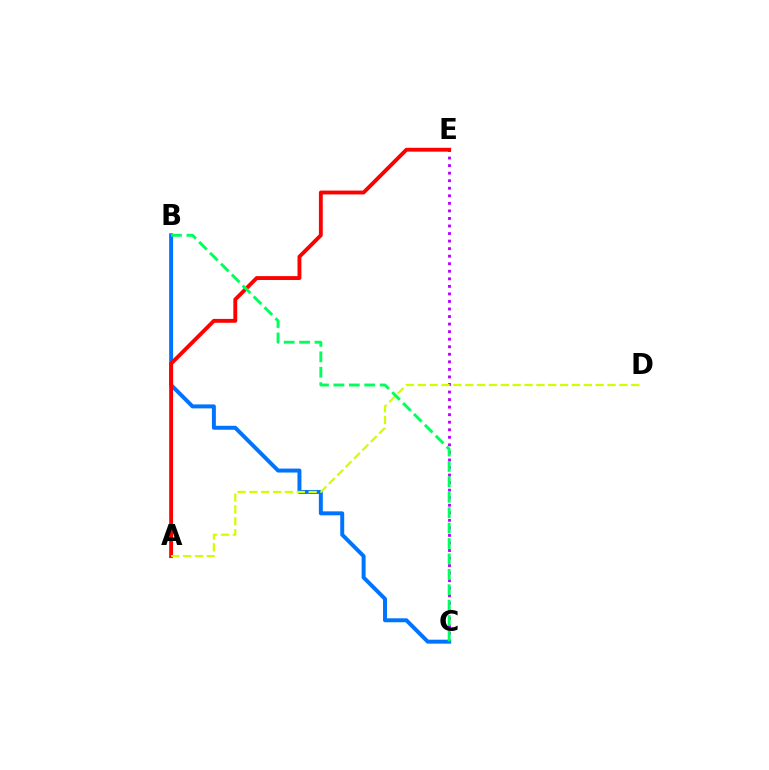{('C', 'E'): [{'color': '#b900ff', 'line_style': 'dotted', 'thickness': 2.05}], ('B', 'C'): [{'color': '#0074ff', 'line_style': 'solid', 'thickness': 2.85}, {'color': '#00ff5c', 'line_style': 'dashed', 'thickness': 2.09}], ('A', 'E'): [{'color': '#ff0000', 'line_style': 'solid', 'thickness': 2.79}], ('A', 'D'): [{'color': '#d1ff00', 'line_style': 'dashed', 'thickness': 1.61}]}